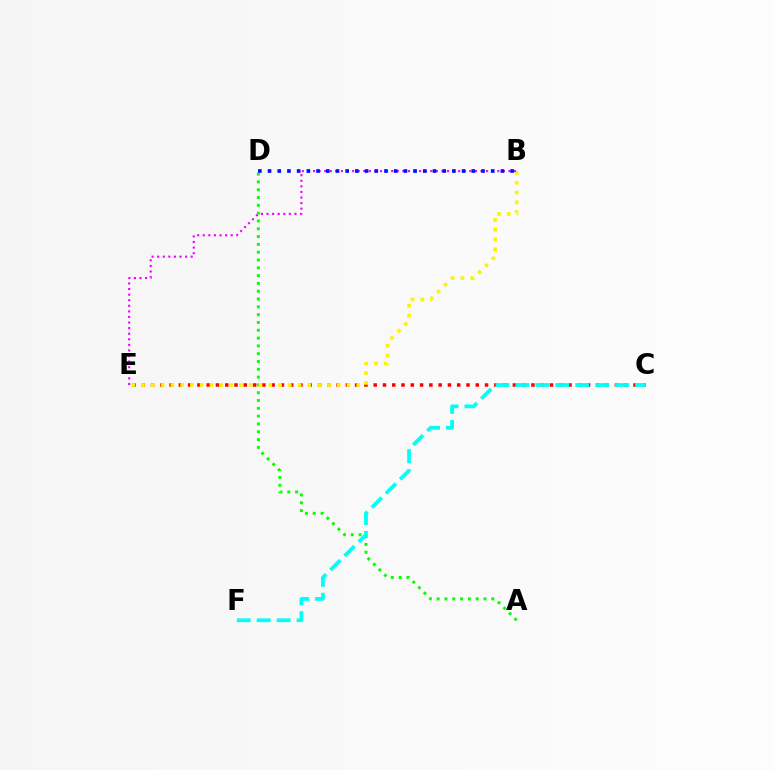{('A', 'D'): [{'color': '#08ff00', 'line_style': 'dotted', 'thickness': 2.12}], ('C', 'E'): [{'color': '#ff0000', 'line_style': 'dotted', 'thickness': 2.52}], ('B', 'E'): [{'color': '#fcf500', 'line_style': 'dotted', 'thickness': 2.66}, {'color': '#ee00ff', 'line_style': 'dotted', 'thickness': 1.52}], ('C', 'F'): [{'color': '#00fff6', 'line_style': 'dashed', 'thickness': 2.71}], ('B', 'D'): [{'color': '#0010ff', 'line_style': 'dotted', 'thickness': 2.64}]}